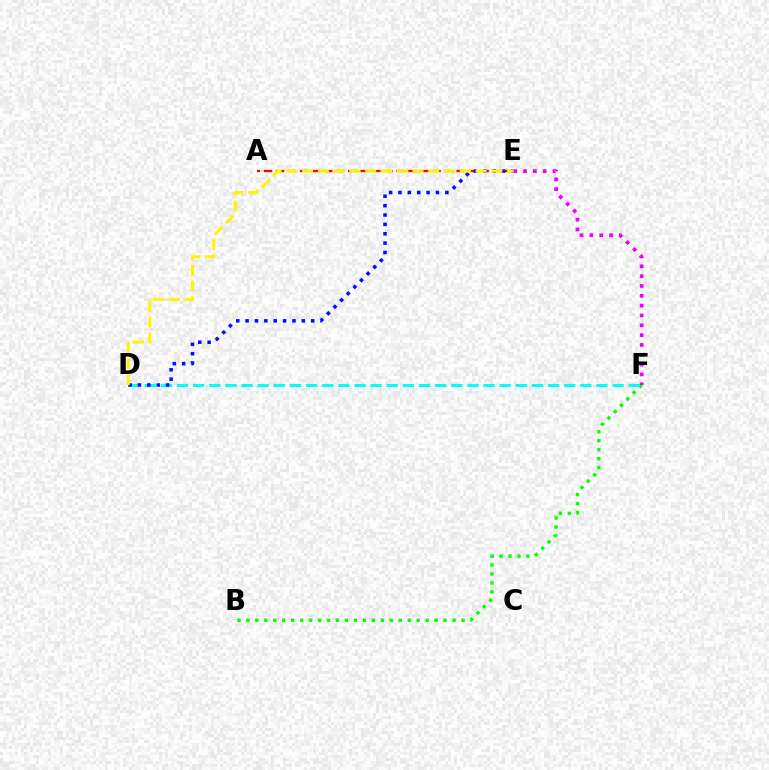{('B', 'F'): [{'color': '#08ff00', 'line_style': 'dotted', 'thickness': 2.44}], ('A', 'E'): [{'color': '#ff0000', 'line_style': 'dashed', 'thickness': 1.64}], ('D', 'F'): [{'color': '#00fff6', 'line_style': 'dashed', 'thickness': 2.19}], ('D', 'E'): [{'color': '#0010ff', 'line_style': 'dotted', 'thickness': 2.55}, {'color': '#fcf500', 'line_style': 'dashed', 'thickness': 2.14}], ('E', 'F'): [{'color': '#ee00ff', 'line_style': 'dotted', 'thickness': 2.67}]}